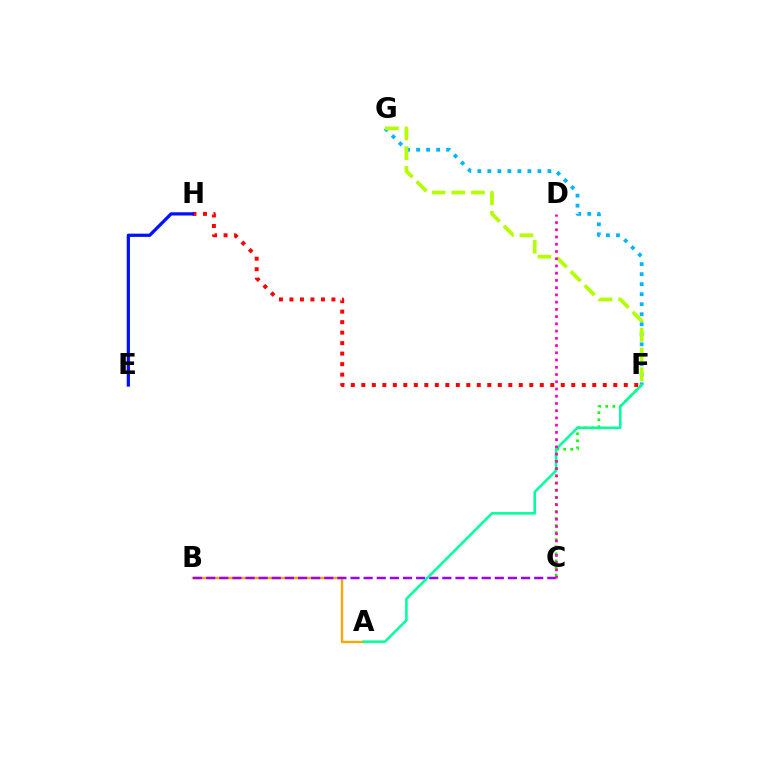{('C', 'F'): [{'color': '#08ff00', 'line_style': 'dotted', 'thickness': 1.92}], ('A', 'B'): [{'color': '#ffa500', 'line_style': 'solid', 'thickness': 1.7}], ('F', 'H'): [{'color': '#ff0000', 'line_style': 'dotted', 'thickness': 2.85}], ('E', 'H'): [{'color': '#0010ff', 'line_style': 'solid', 'thickness': 2.33}], ('F', 'G'): [{'color': '#00b5ff', 'line_style': 'dotted', 'thickness': 2.72}, {'color': '#b3ff00', 'line_style': 'dashed', 'thickness': 2.67}], ('B', 'C'): [{'color': '#9b00ff', 'line_style': 'dashed', 'thickness': 1.78}], ('A', 'F'): [{'color': '#00ff9d', 'line_style': 'solid', 'thickness': 1.82}], ('C', 'D'): [{'color': '#ff00bd', 'line_style': 'dotted', 'thickness': 1.97}]}